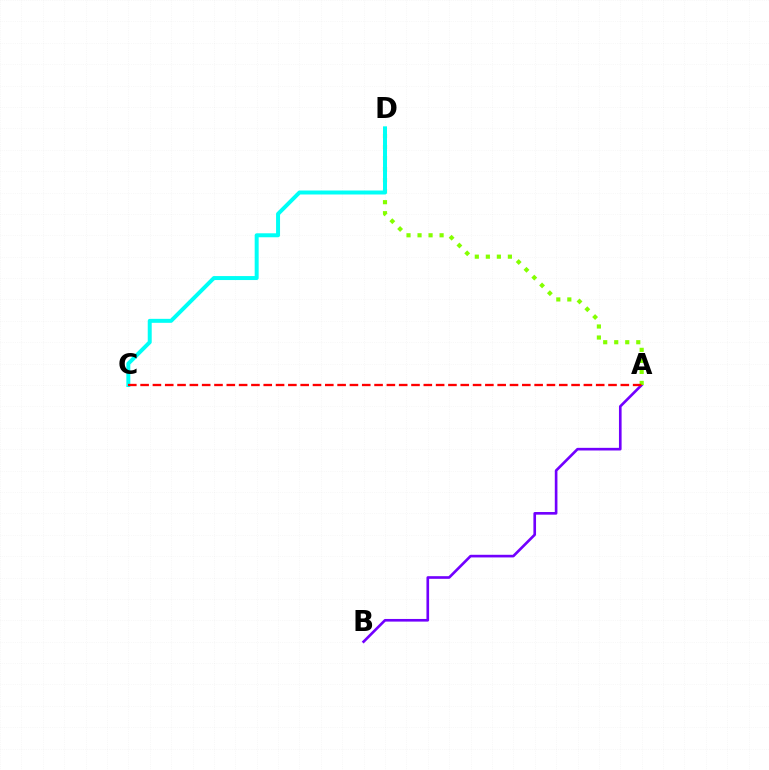{('A', 'B'): [{'color': '#7200ff', 'line_style': 'solid', 'thickness': 1.9}], ('A', 'D'): [{'color': '#84ff00', 'line_style': 'dotted', 'thickness': 2.99}], ('C', 'D'): [{'color': '#00fff6', 'line_style': 'solid', 'thickness': 2.86}], ('A', 'C'): [{'color': '#ff0000', 'line_style': 'dashed', 'thickness': 1.67}]}